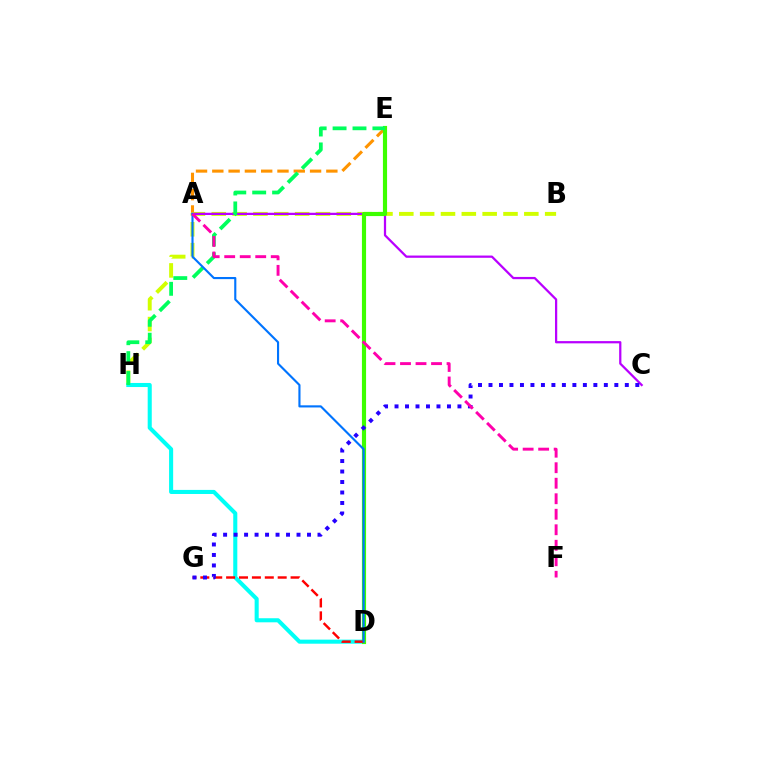{('A', 'E'): [{'color': '#ff9400', 'line_style': 'dashed', 'thickness': 2.21}], ('B', 'H'): [{'color': '#d1ff00', 'line_style': 'dashed', 'thickness': 2.83}], ('D', 'H'): [{'color': '#00fff6', 'line_style': 'solid', 'thickness': 2.93}], ('A', 'C'): [{'color': '#b900ff', 'line_style': 'solid', 'thickness': 1.62}], ('D', 'E'): [{'color': '#3dff00', 'line_style': 'solid', 'thickness': 2.99}], ('D', 'G'): [{'color': '#ff0000', 'line_style': 'dashed', 'thickness': 1.75}], ('C', 'G'): [{'color': '#2500ff', 'line_style': 'dotted', 'thickness': 2.85}], ('E', 'H'): [{'color': '#00ff5c', 'line_style': 'dashed', 'thickness': 2.71}], ('A', 'D'): [{'color': '#0074ff', 'line_style': 'solid', 'thickness': 1.53}], ('A', 'F'): [{'color': '#ff00ac', 'line_style': 'dashed', 'thickness': 2.11}]}